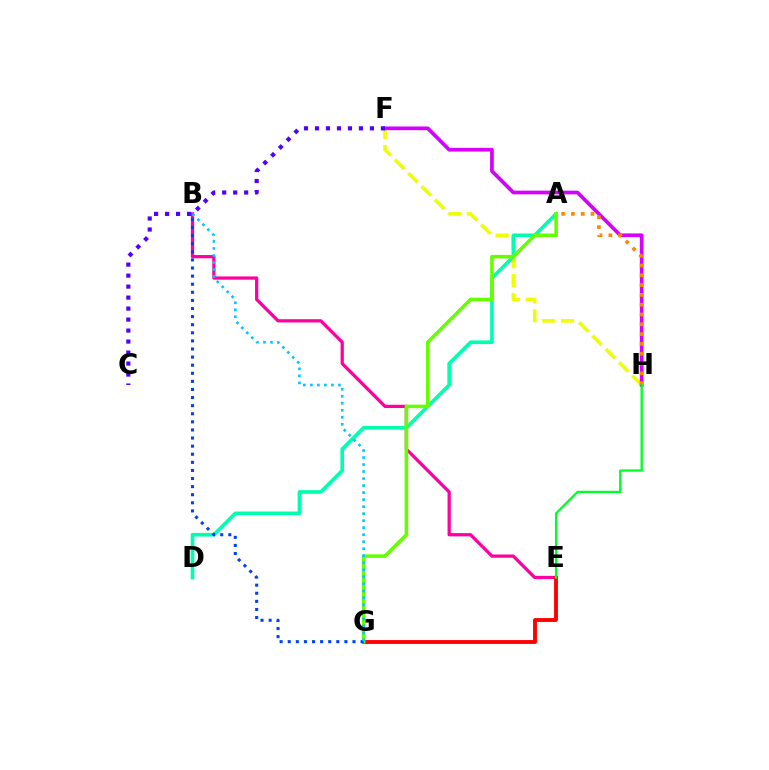{('F', 'H'): [{'color': '#eeff00', 'line_style': 'dashed', 'thickness': 2.56}, {'color': '#d600ff', 'line_style': 'solid', 'thickness': 2.68}], ('B', 'E'): [{'color': '#ff00a0', 'line_style': 'solid', 'thickness': 2.34}], ('E', 'G'): [{'color': '#ff0000', 'line_style': 'solid', 'thickness': 2.79}], ('A', 'D'): [{'color': '#00ffaf', 'line_style': 'solid', 'thickness': 2.63}], ('A', 'G'): [{'color': '#66ff00', 'line_style': 'solid', 'thickness': 2.56}], ('C', 'F'): [{'color': '#4f00ff', 'line_style': 'dotted', 'thickness': 2.99}], ('B', 'G'): [{'color': '#003fff', 'line_style': 'dotted', 'thickness': 2.2}, {'color': '#00c7ff', 'line_style': 'dotted', 'thickness': 1.91}], ('A', 'H'): [{'color': '#ff8800', 'line_style': 'dotted', 'thickness': 2.66}], ('E', 'H'): [{'color': '#00ff27', 'line_style': 'solid', 'thickness': 1.69}]}